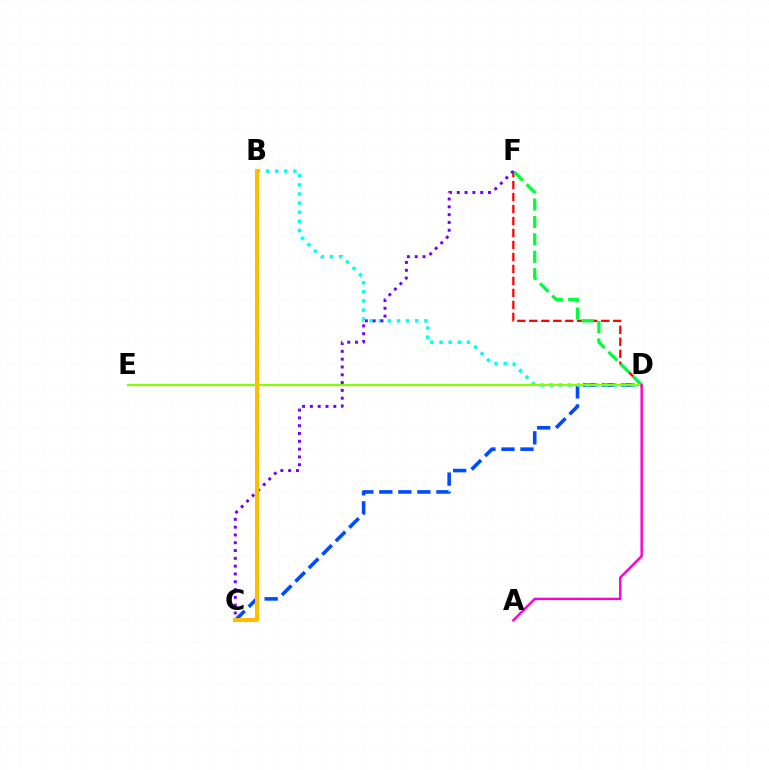{('C', 'D'): [{'color': '#004bff', 'line_style': 'dashed', 'thickness': 2.59}], ('D', 'F'): [{'color': '#ff0000', 'line_style': 'dashed', 'thickness': 1.63}, {'color': '#00ff39', 'line_style': 'dashed', 'thickness': 2.37}], ('B', 'D'): [{'color': '#00fff6', 'line_style': 'dotted', 'thickness': 2.48}], ('D', 'E'): [{'color': '#84ff00', 'line_style': 'solid', 'thickness': 1.59}], ('C', 'F'): [{'color': '#7200ff', 'line_style': 'dotted', 'thickness': 2.12}], ('A', 'D'): [{'color': '#ff00cf', 'line_style': 'solid', 'thickness': 1.74}], ('B', 'C'): [{'color': '#ffbd00', 'line_style': 'solid', 'thickness': 2.92}]}